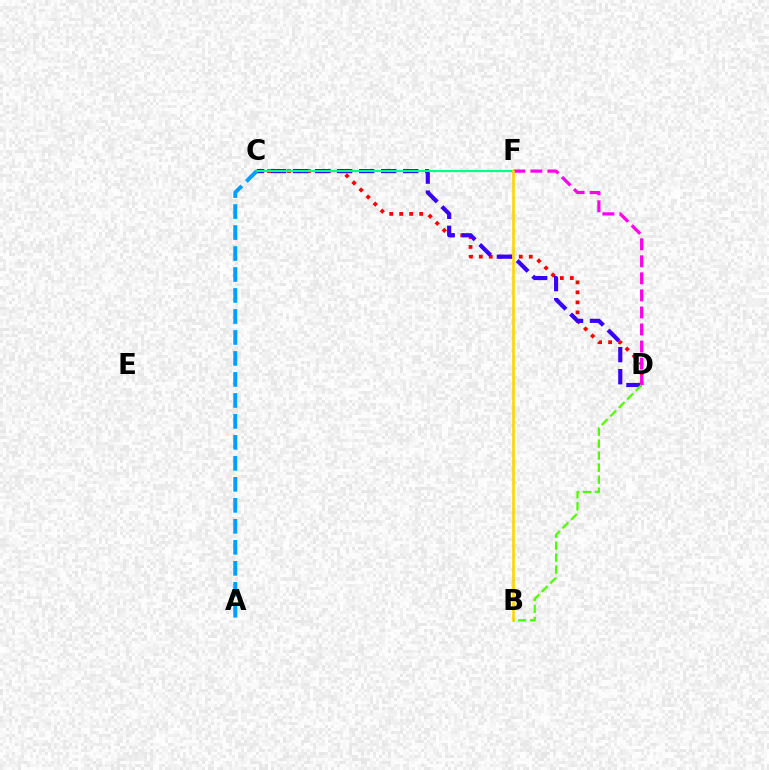{('C', 'D'): [{'color': '#ff0000', 'line_style': 'dotted', 'thickness': 2.71}, {'color': '#3700ff', 'line_style': 'dashed', 'thickness': 2.99}], ('C', 'F'): [{'color': '#00ff86', 'line_style': 'solid', 'thickness': 1.58}], ('D', 'F'): [{'color': '#ff00ed', 'line_style': 'dashed', 'thickness': 2.32}], ('B', 'F'): [{'color': '#ffd500', 'line_style': 'solid', 'thickness': 1.88}], ('B', 'D'): [{'color': '#4fff00', 'line_style': 'dashed', 'thickness': 1.63}], ('A', 'C'): [{'color': '#009eff', 'line_style': 'dashed', 'thickness': 2.85}]}